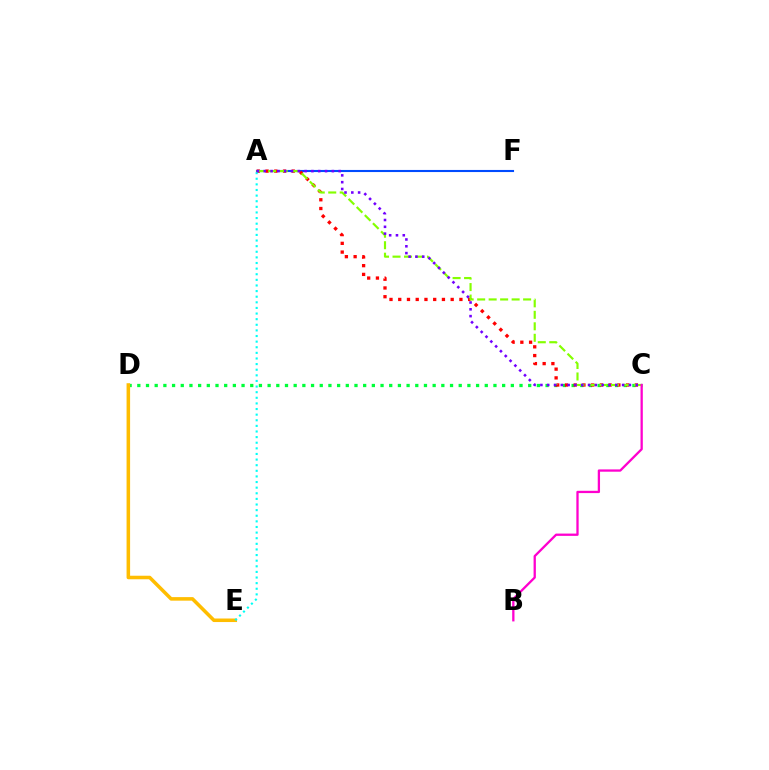{('A', 'F'): [{'color': '#004bff', 'line_style': 'solid', 'thickness': 1.51}], ('C', 'D'): [{'color': '#00ff39', 'line_style': 'dotted', 'thickness': 2.36}], ('A', 'C'): [{'color': '#ff0000', 'line_style': 'dotted', 'thickness': 2.37}, {'color': '#84ff00', 'line_style': 'dashed', 'thickness': 1.56}, {'color': '#7200ff', 'line_style': 'dotted', 'thickness': 1.85}], ('D', 'E'): [{'color': '#ffbd00', 'line_style': 'solid', 'thickness': 2.55}], ('A', 'E'): [{'color': '#00fff6', 'line_style': 'dotted', 'thickness': 1.53}], ('B', 'C'): [{'color': '#ff00cf', 'line_style': 'solid', 'thickness': 1.65}]}